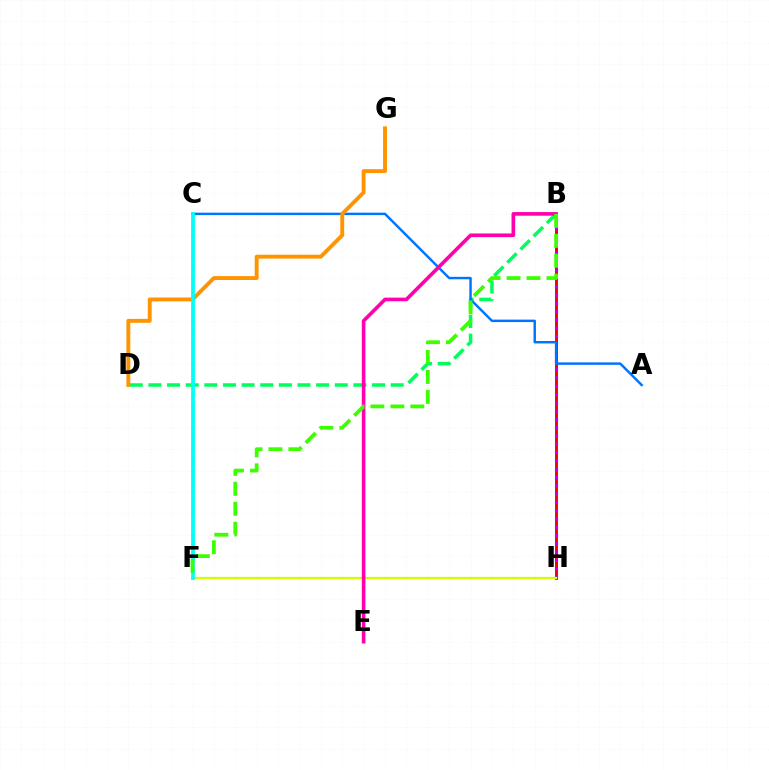{('B', 'H'): [{'color': '#2500ff', 'line_style': 'solid', 'thickness': 1.84}, {'color': '#ff0000', 'line_style': 'solid', 'thickness': 1.86}, {'color': '#b900ff', 'line_style': 'dotted', 'thickness': 2.25}], ('F', 'H'): [{'color': '#d1ff00', 'line_style': 'solid', 'thickness': 1.63}], ('B', 'D'): [{'color': '#00ff5c', 'line_style': 'dashed', 'thickness': 2.53}], ('A', 'C'): [{'color': '#0074ff', 'line_style': 'solid', 'thickness': 1.76}], ('D', 'G'): [{'color': '#ff9400', 'line_style': 'solid', 'thickness': 2.81}], ('C', 'F'): [{'color': '#00fff6', 'line_style': 'solid', 'thickness': 2.7}], ('B', 'E'): [{'color': '#ff00ac', 'line_style': 'solid', 'thickness': 2.61}], ('B', 'F'): [{'color': '#3dff00', 'line_style': 'dashed', 'thickness': 2.71}]}